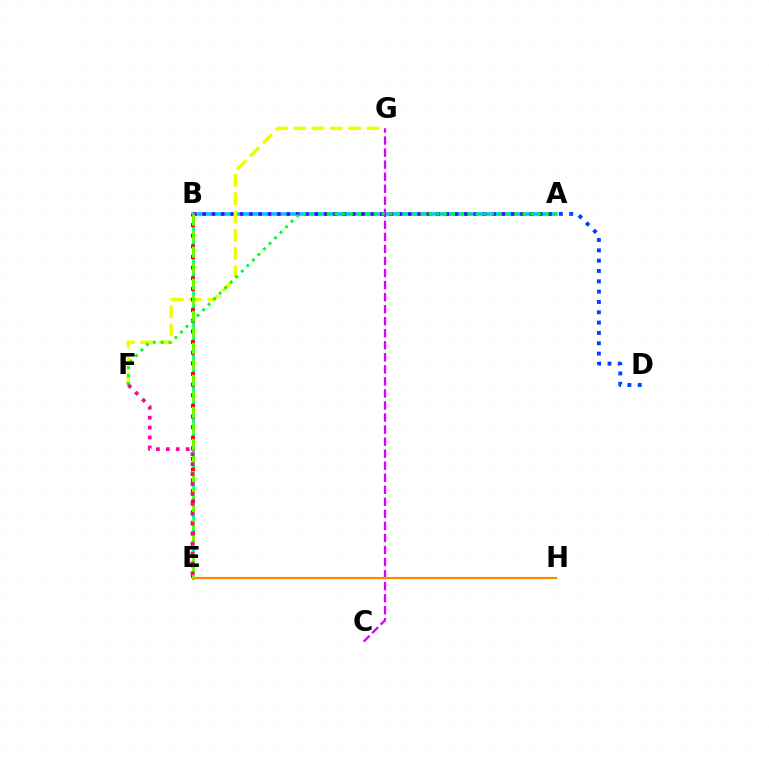{('A', 'B'): [{'color': '#00c7ff', 'line_style': 'solid', 'thickness': 2.62}, {'color': '#4f00ff', 'line_style': 'dotted', 'thickness': 2.54}], ('B', 'E'): [{'color': '#00ffaf', 'line_style': 'solid', 'thickness': 2.19}, {'color': '#ff0000', 'line_style': 'dotted', 'thickness': 2.89}, {'color': '#66ff00', 'line_style': 'dashed', 'thickness': 2.18}], ('F', 'G'): [{'color': '#eeff00', 'line_style': 'dashed', 'thickness': 2.48}], ('C', 'G'): [{'color': '#d600ff', 'line_style': 'dashed', 'thickness': 1.64}], ('A', 'D'): [{'color': '#003fff', 'line_style': 'dotted', 'thickness': 2.8}], ('E', 'H'): [{'color': '#ff8800', 'line_style': 'solid', 'thickness': 1.56}], ('A', 'F'): [{'color': '#00ff27', 'line_style': 'dotted', 'thickness': 2.13}], ('E', 'F'): [{'color': '#ff00a0', 'line_style': 'dotted', 'thickness': 2.69}]}